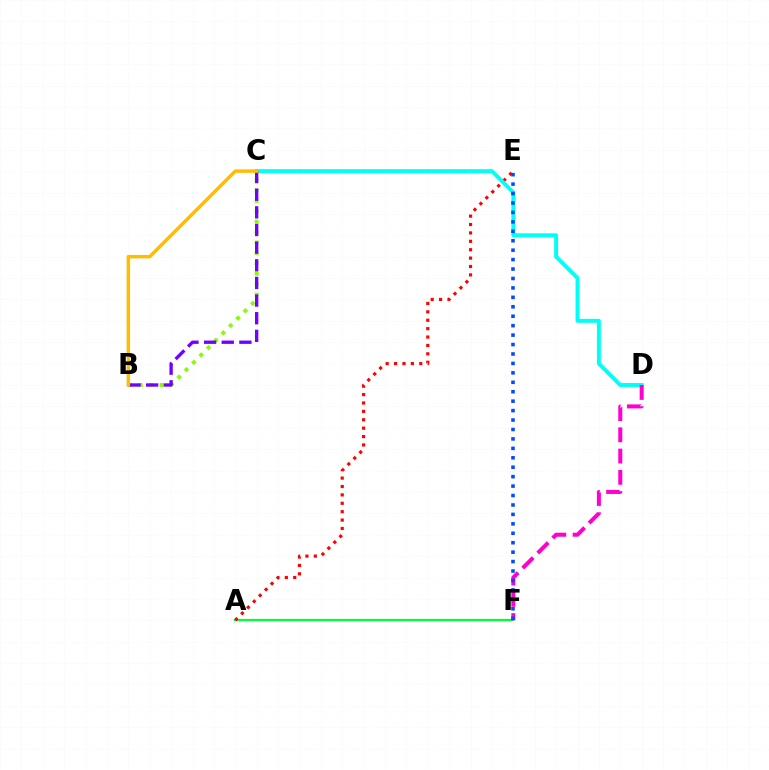{('A', 'F'): [{'color': '#00ff39', 'line_style': 'solid', 'thickness': 1.58}], ('A', 'E'): [{'color': '#ff0000', 'line_style': 'dotted', 'thickness': 2.28}], ('C', 'D'): [{'color': '#00fff6', 'line_style': 'solid', 'thickness': 2.83}], ('D', 'F'): [{'color': '#ff00cf', 'line_style': 'dashed', 'thickness': 2.89}], ('B', 'C'): [{'color': '#84ff00', 'line_style': 'dotted', 'thickness': 2.83}, {'color': '#7200ff', 'line_style': 'dashed', 'thickness': 2.4}, {'color': '#ffbd00', 'line_style': 'solid', 'thickness': 2.48}], ('E', 'F'): [{'color': '#004bff', 'line_style': 'dotted', 'thickness': 2.56}]}